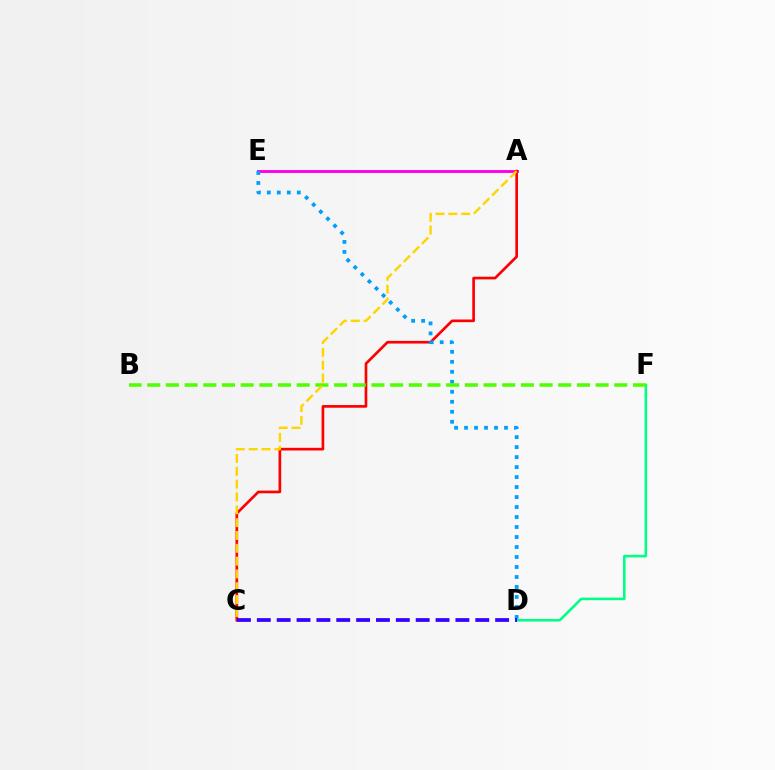{('A', 'E'): [{'color': '#ff00ed', 'line_style': 'solid', 'thickness': 2.09}], ('A', 'C'): [{'color': '#ff0000', 'line_style': 'solid', 'thickness': 1.93}, {'color': '#ffd500', 'line_style': 'dashed', 'thickness': 1.74}], ('D', 'F'): [{'color': '#00ff86', 'line_style': 'solid', 'thickness': 1.86}], ('D', 'E'): [{'color': '#009eff', 'line_style': 'dotted', 'thickness': 2.71}], ('B', 'F'): [{'color': '#4fff00', 'line_style': 'dashed', 'thickness': 2.54}], ('C', 'D'): [{'color': '#3700ff', 'line_style': 'dashed', 'thickness': 2.7}]}